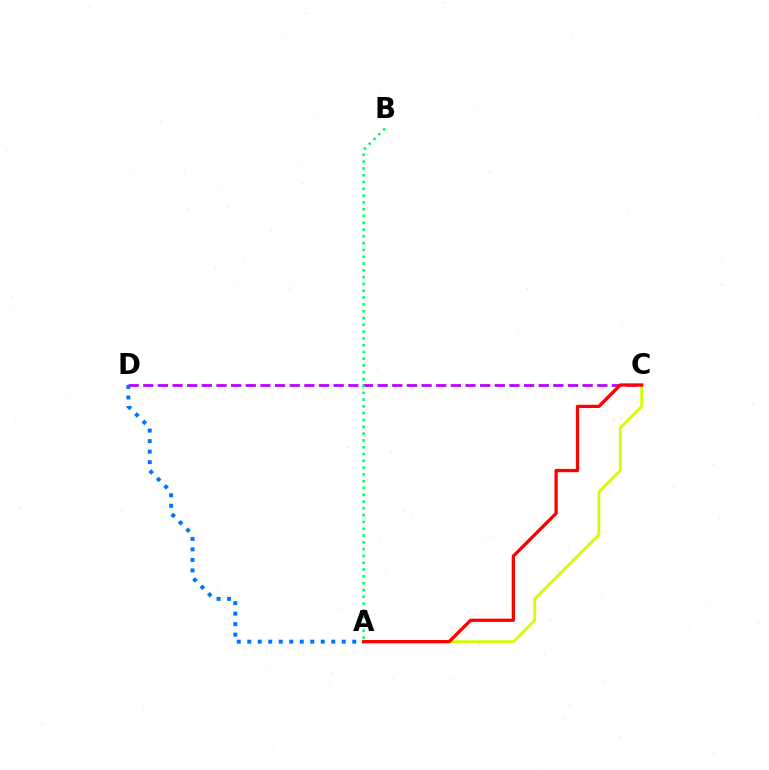{('A', 'C'): [{'color': '#d1ff00', 'line_style': 'solid', 'thickness': 1.99}, {'color': '#ff0000', 'line_style': 'solid', 'thickness': 2.36}], ('C', 'D'): [{'color': '#b900ff', 'line_style': 'dashed', 'thickness': 1.99}], ('A', 'D'): [{'color': '#0074ff', 'line_style': 'dotted', 'thickness': 2.85}], ('A', 'B'): [{'color': '#00ff5c', 'line_style': 'dotted', 'thickness': 1.85}]}